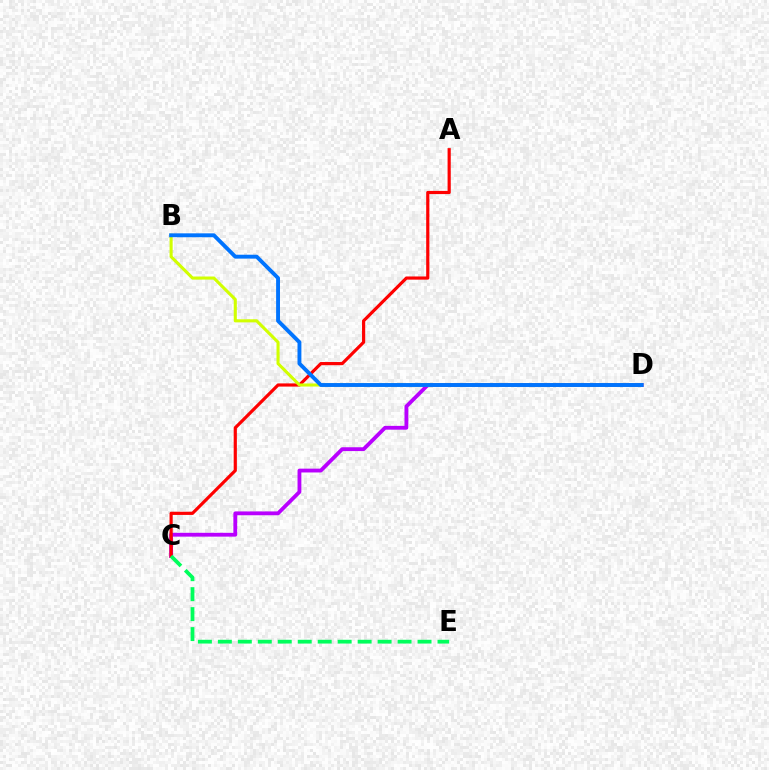{('C', 'D'): [{'color': '#b900ff', 'line_style': 'solid', 'thickness': 2.75}], ('A', 'C'): [{'color': '#ff0000', 'line_style': 'solid', 'thickness': 2.29}], ('C', 'E'): [{'color': '#00ff5c', 'line_style': 'dashed', 'thickness': 2.71}], ('B', 'D'): [{'color': '#d1ff00', 'line_style': 'solid', 'thickness': 2.22}, {'color': '#0074ff', 'line_style': 'solid', 'thickness': 2.8}]}